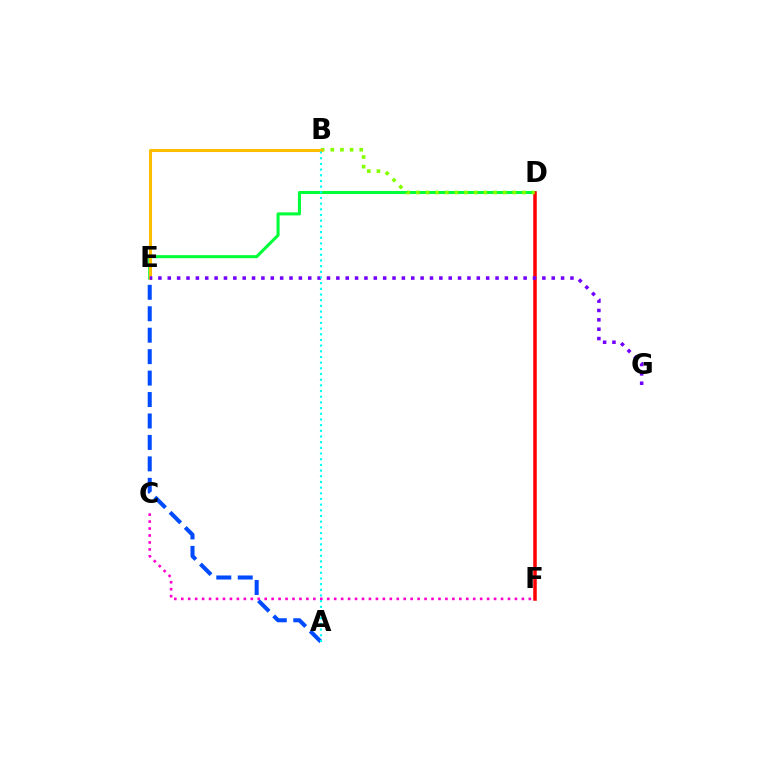{('A', 'E'): [{'color': '#004bff', 'line_style': 'dashed', 'thickness': 2.91}], ('D', 'E'): [{'color': '#00ff39', 'line_style': 'solid', 'thickness': 2.2}], ('D', 'F'): [{'color': '#ff0000', 'line_style': 'solid', 'thickness': 2.53}], ('C', 'F'): [{'color': '#ff00cf', 'line_style': 'dotted', 'thickness': 1.89}], ('B', 'D'): [{'color': '#84ff00', 'line_style': 'dotted', 'thickness': 2.62}], ('B', 'E'): [{'color': '#ffbd00', 'line_style': 'solid', 'thickness': 2.19}], ('E', 'G'): [{'color': '#7200ff', 'line_style': 'dotted', 'thickness': 2.54}], ('A', 'B'): [{'color': '#00fff6', 'line_style': 'dotted', 'thickness': 1.54}]}